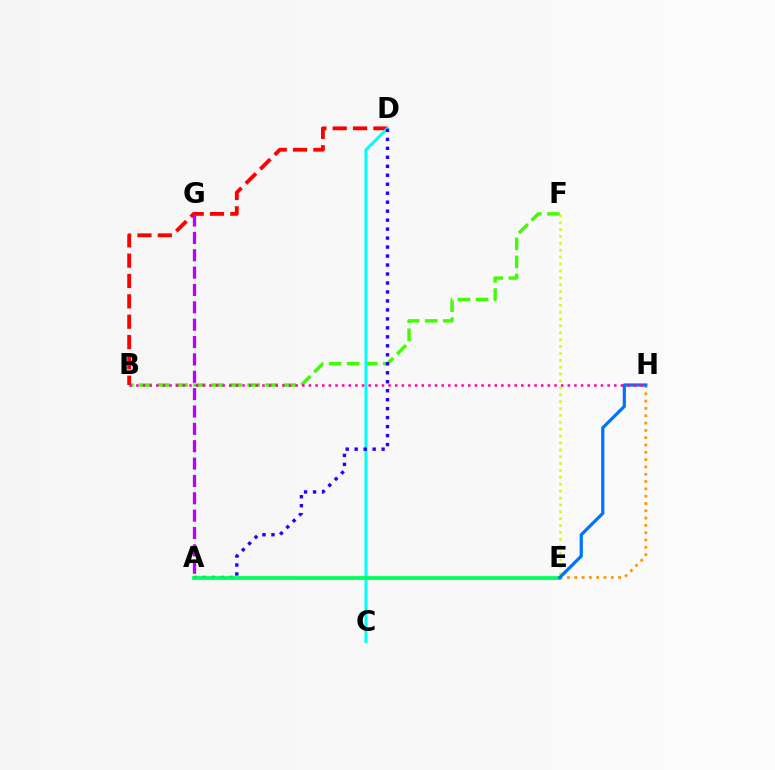{('E', 'F'): [{'color': '#d1ff00', 'line_style': 'dotted', 'thickness': 1.87}], ('B', 'F'): [{'color': '#3dff00', 'line_style': 'dashed', 'thickness': 2.45}], ('B', 'D'): [{'color': '#ff0000', 'line_style': 'dashed', 'thickness': 2.76}], ('A', 'G'): [{'color': '#b900ff', 'line_style': 'dashed', 'thickness': 2.36}], ('C', 'D'): [{'color': '#00fff6', 'line_style': 'solid', 'thickness': 2.16}], ('A', 'D'): [{'color': '#2500ff', 'line_style': 'dotted', 'thickness': 2.44}], ('A', 'E'): [{'color': '#00ff5c', 'line_style': 'solid', 'thickness': 2.7}], ('E', 'H'): [{'color': '#ff9400', 'line_style': 'dotted', 'thickness': 1.99}, {'color': '#0074ff', 'line_style': 'solid', 'thickness': 2.31}], ('B', 'H'): [{'color': '#ff00ac', 'line_style': 'dotted', 'thickness': 1.8}]}